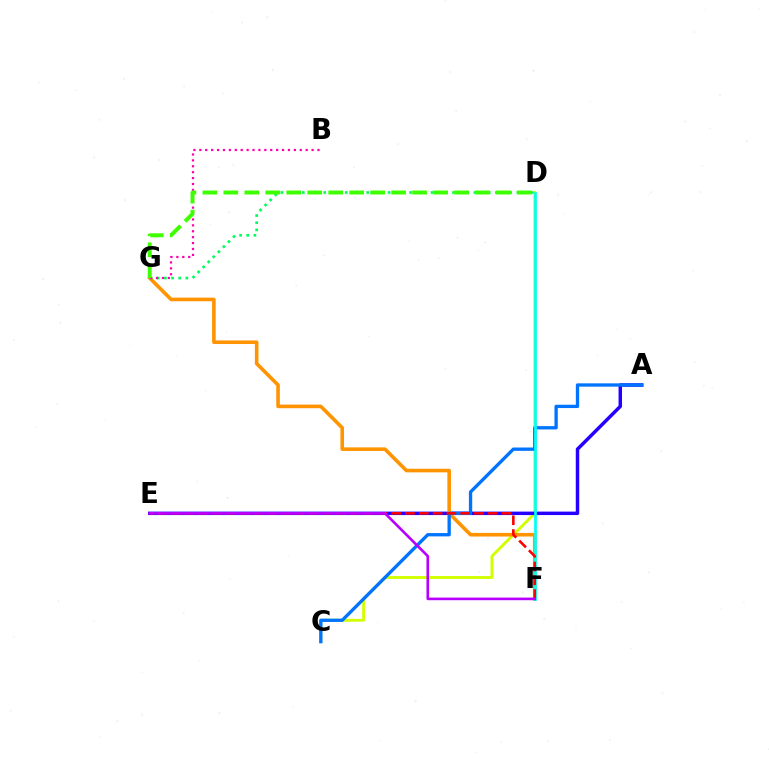{('C', 'D'): [{'color': '#d1ff00', 'line_style': 'solid', 'thickness': 2.08}], ('A', 'E'): [{'color': '#2500ff', 'line_style': 'solid', 'thickness': 2.49}], ('F', 'G'): [{'color': '#ff9400', 'line_style': 'solid', 'thickness': 2.59}], ('A', 'C'): [{'color': '#0074ff', 'line_style': 'solid', 'thickness': 2.39}], ('D', 'G'): [{'color': '#00ff5c', 'line_style': 'dotted', 'thickness': 1.94}, {'color': '#3dff00', 'line_style': 'dashed', 'thickness': 2.85}], ('D', 'F'): [{'color': '#00fff6', 'line_style': 'solid', 'thickness': 1.96}], ('E', 'F'): [{'color': '#ff0000', 'line_style': 'dashed', 'thickness': 1.87}, {'color': '#b900ff', 'line_style': 'solid', 'thickness': 1.89}], ('B', 'G'): [{'color': '#ff00ac', 'line_style': 'dotted', 'thickness': 1.61}]}